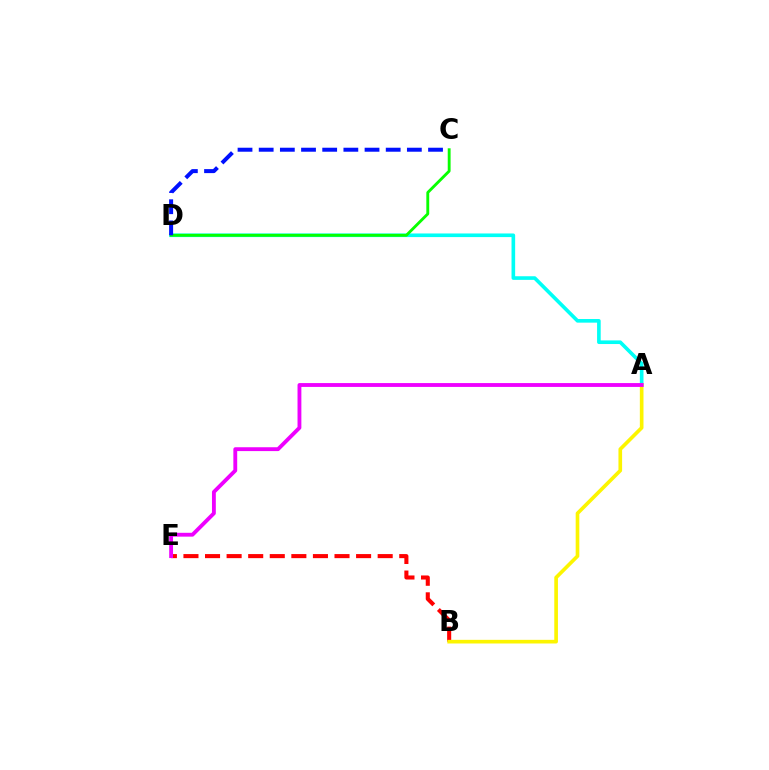{('A', 'D'): [{'color': '#00fff6', 'line_style': 'solid', 'thickness': 2.61}], ('B', 'E'): [{'color': '#ff0000', 'line_style': 'dashed', 'thickness': 2.93}], ('C', 'D'): [{'color': '#08ff00', 'line_style': 'solid', 'thickness': 2.06}, {'color': '#0010ff', 'line_style': 'dashed', 'thickness': 2.88}], ('A', 'B'): [{'color': '#fcf500', 'line_style': 'solid', 'thickness': 2.63}], ('A', 'E'): [{'color': '#ee00ff', 'line_style': 'solid', 'thickness': 2.77}]}